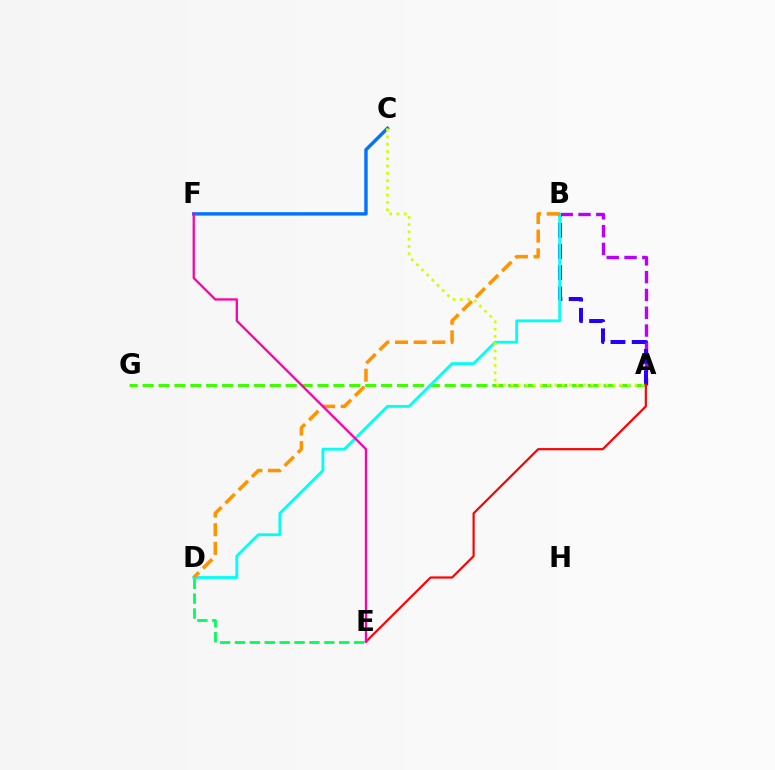{('C', 'F'): [{'color': '#0074ff', 'line_style': 'solid', 'thickness': 2.46}], ('D', 'E'): [{'color': '#00ff5c', 'line_style': 'dashed', 'thickness': 2.02}], ('A', 'G'): [{'color': '#3dff00', 'line_style': 'dashed', 'thickness': 2.16}], ('A', 'B'): [{'color': '#b900ff', 'line_style': 'dashed', 'thickness': 2.42}, {'color': '#2500ff', 'line_style': 'dashed', 'thickness': 2.88}], ('A', 'E'): [{'color': '#ff0000', 'line_style': 'solid', 'thickness': 1.57}], ('B', 'D'): [{'color': '#00fff6', 'line_style': 'solid', 'thickness': 2.04}, {'color': '#ff9400', 'line_style': 'dashed', 'thickness': 2.53}], ('A', 'C'): [{'color': '#d1ff00', 'line_style': 'dotted', 'thickness': 1.98}], ('E', 'F'): [{'color': '#ff00ac', 'line_style': 'solid', 'thickness': 1.65}]}